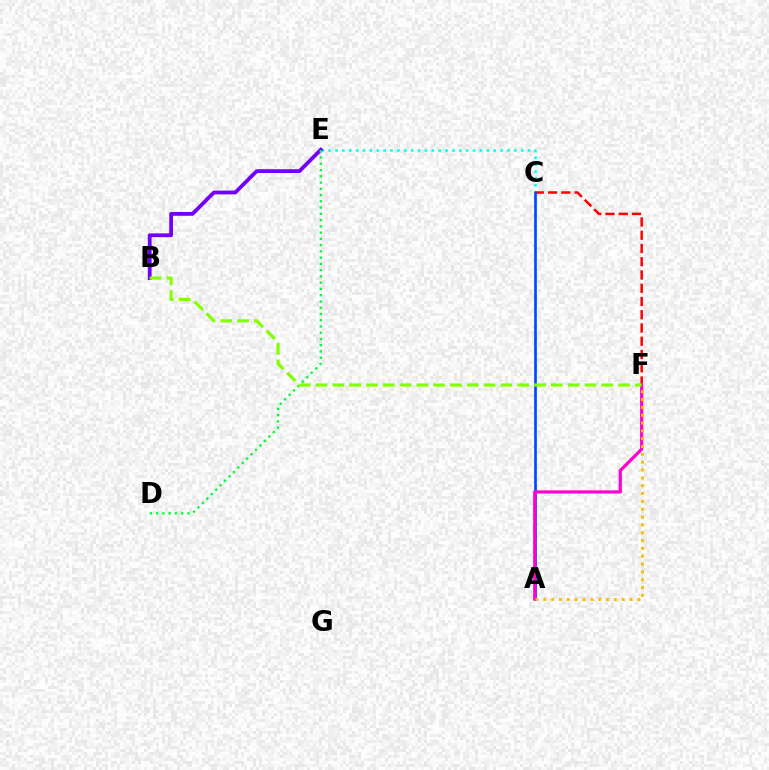{('C', 'E'): [{'color': '#00fff6', 'line_style': 'dotted', 'thickness': 1.87}], ('B', 'E'): [{'color': '#7200ff', 'line_style': 'solid', 'thickness': 2.73}], ('C', 'F'): [{'color': '#ff0000', 'line_style': 'dashed', 'thickness': 1.8}], ('A', 'C'): [{'color': '#004bff', 'line_style': 'solid', 'thickness': 1.94}], ('A', 'F'): [{'color': '#ff00cf', 'line_style': 'solid', 'thickness': 2.28}, {'color': '#ffbd00', 'line_style': 'dotted', 'thickness': 2.13}], ('D', 'E'): [{'color': '#00ff39', 'line_style': 'dotted', 'thickness': 1.7}], ('B', 'F'): [{'color': '#84ff00', 'line_style': 'dashed', 'thickness': 2.28}]}